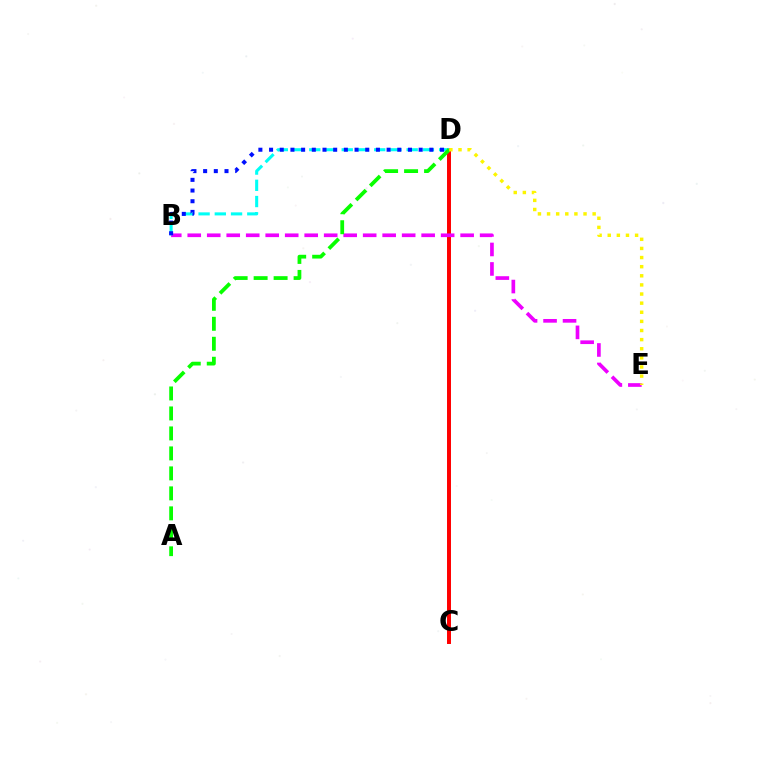{('C', 'D'): [{'color': '#ff0000', 'line_style': 'solid', 'thickness': 2.86}], ('B', 'E'): [{'color': '#ee00ff', 'line_style': 'dashed', 'thickness': 2.65}], ('B', 'D'): [{'color': '#00fff6', 'line_style': 'dashed', 'thickness': 2.21}, {'color': '#0010ff', 'line_style': 'dotted', 'thickness': 2.9}], ('A', 'D'): [{'color': '#08ff00', 'line_style': 'dashed', 'thickness': 2.71}], ('D', 'E'): [{'color': '#fcf500', 'line_style': 'dotted', 'thickness': 2.48}]}